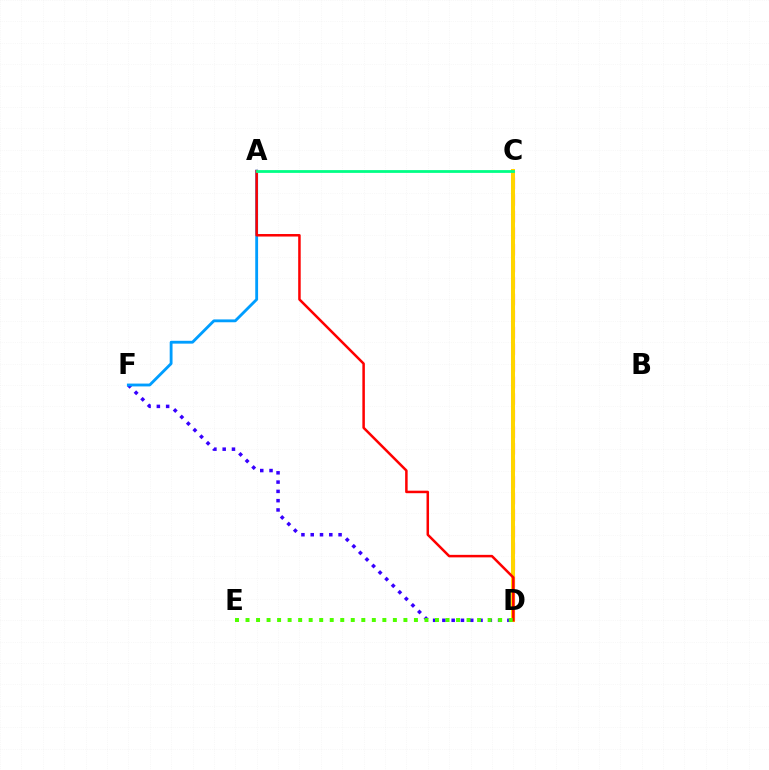{('D', 'F'): [{'color': '#3700ff', 'line_style': 'dotted', 'thickness': 2.52}], ('C', 'D'): [{'color': '#ff00ed', 'line_style': 'dashed', 'thickness': 2.25}, {'color': '#ffd500', 'line_style': 'solid', 'thickness': 2.9}], ('A', 'F'): [{'color': '#009eff', 'line_style': 'solid', 'thickness': 2.04}], ('A', 'D'): [{'color': '#ff0000', 'line_style': 'solid', 'thickness': 1.81}], ('D', 'E'): [{'color': '#4fff00', 'line_style': 'dotted', 'thickness': 2.86}], ('A', 'C'): [{'color': '#00ff86', 'line_style': 'solid', 'thickness': 2.0}]}